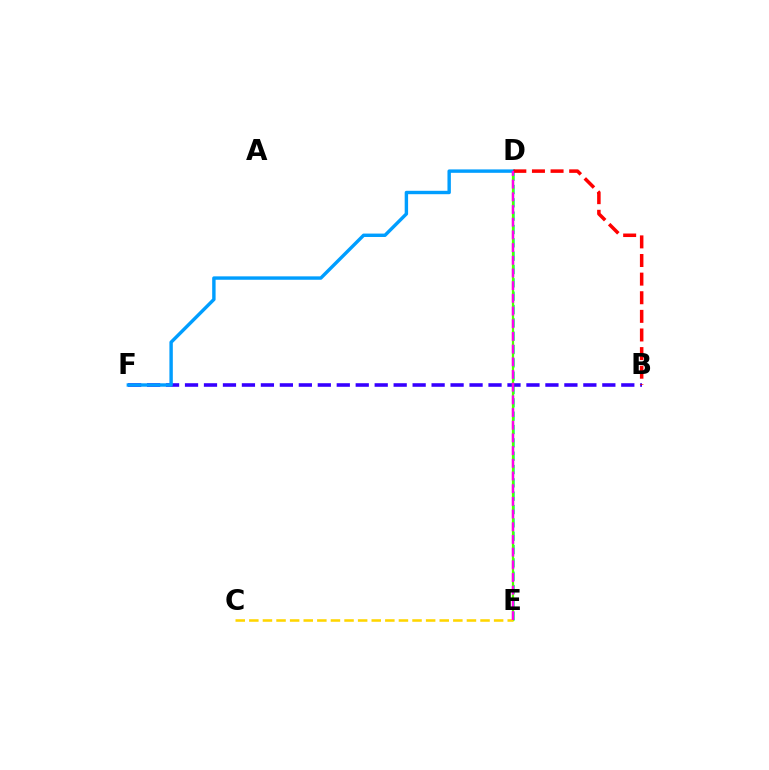{('D', 'E'): [{'color': '#00ff86', 'line_style': 'dashed', 'thickness': 1.81}, {'color': '#4fff00', 'line_style': 'solid', 'thickness': 1.62}, {'color': '#ff00ed', 'line_style': 'dashed', 'thickness': 1.72}], ('B', 'F'): [{'color': '#3700ff', 'line_style': 'dashed', 'thickness': 2.58}], ('D', 'F'): [{'color': '#009eff', 'line_style': 'solid', 'thickness': 2.45}], ('B', 'D'): [{'color': '#ff0000', 'line_style': 'dashed', 'thickness': 2.53}], ('C', 'E'): [{'color': '#ffd500', 'line_style': 'dashed', 'thickness': 1.85}]}